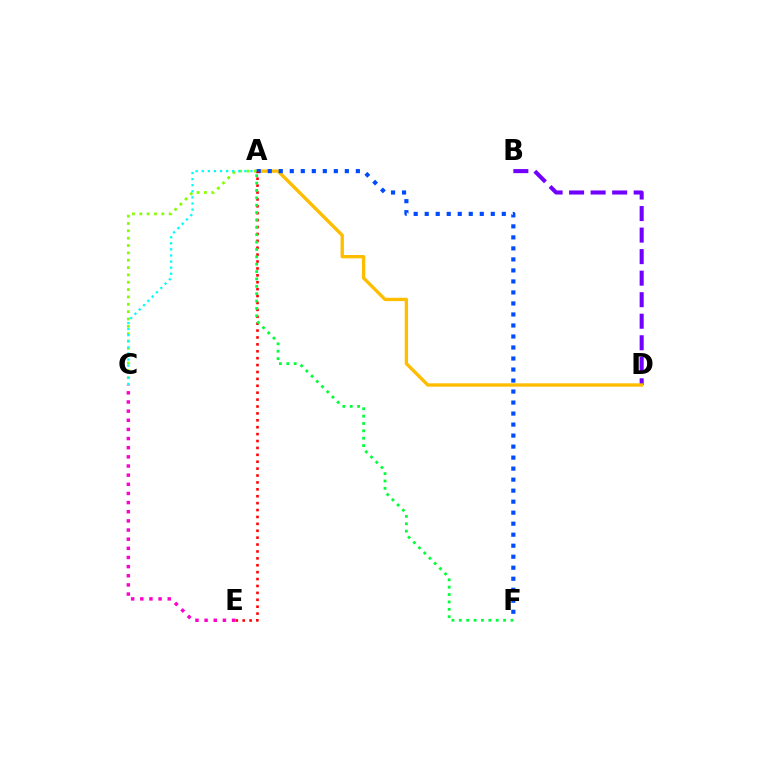{('B', 'D'): [{'color': '#7200ff', 'line_style': 'dashed', 'thickness': 2.93}], ('A', 'D'): [{'color': '#ffbd00', 'line_style': 'solid', 'thickness': 2.4}], ('C', 'E'): [{'color': '#ff00cf', 'line_style': 'dotted', 'thickness': 2.49}], ('A', 'C'): [{'color': '#84ff00', 'line_style': 'dotted', 'thickness': 2.0}, {'color': '#00fff6', 'line_style': 'dotted', 'thickness': 1.65}], ('A', 'F'): [{'color': '#004bff', 'line_style': 'dotted', 'thickness': 2.99}, {'color': '#00ff39', 'line_style': 'dotted', 'thickness': 2.0}], ('A', 'E'): [{'color': '#ff0000', 'line_style': 'dotted', 'thickness': 1.88}]}